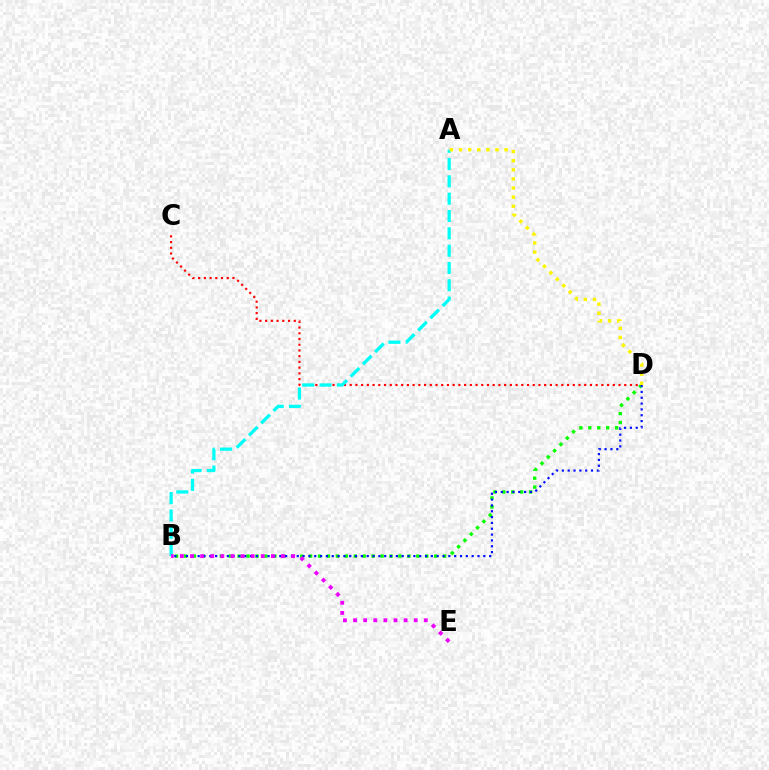{('B', 'D'): [{'color': '#08ff00', 'line_style': 'dotted', 'thickness': 2.43}, {'color': '#0010ff', 'line_style': 'dotted', 'thickness': 1.58}], ('C', 'D'): [{'color': '#ff0000', 'line_style': 'dotted', 'thickness': 1.55}], ('A', 'B'): [{'color': '#00fff6', 'line_style': 'dashed', 'thickness': 2.35}], ('A', 'D'): [{'color': '#fcf500', 'line_style': 'dotted', 'thickness': 2.48}], ('B', 'E'): [{'color': '#ee00ff', 'line_style': 'dotted', 'thickness': 2.75}]}